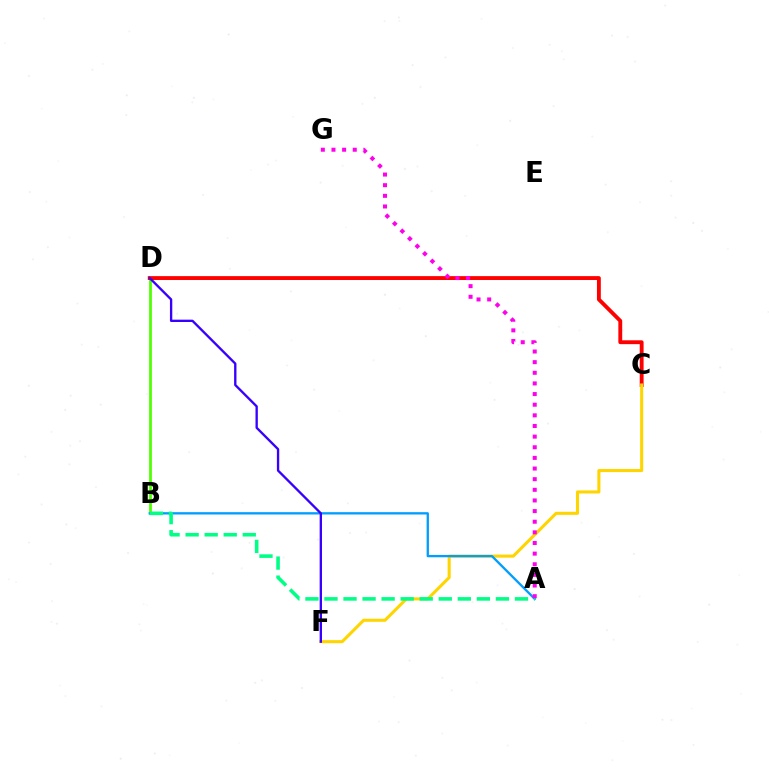{('B', 'D'): [{'color': '#4fff00', 'line_style': 'solid', 'thickness': 1.99}], ('C', 'D'): [{'color': '#ff0000', 'line_style': 'solid', 'thickness': 2.78}], ('C', 'F'): [{'color': '#ffd500', 'line_style': 'solid', 'thickness': 2.2}], ('A', 'B'): [{'color': '#009eff', 'line_style': 'solid', 'thickness': 1.67}, {'color': '#00ff86', 'line_style': 'dashed', 'thickness': 2.59}], ('D', 'F'): [{'color': '#3700ff', 'line_style': 'solid', 'thickness': 1.69}], ('A', 'G'): [{'color': '#ff00ed', 'line_style': 'dotted', 'thickness': 2.89}]}